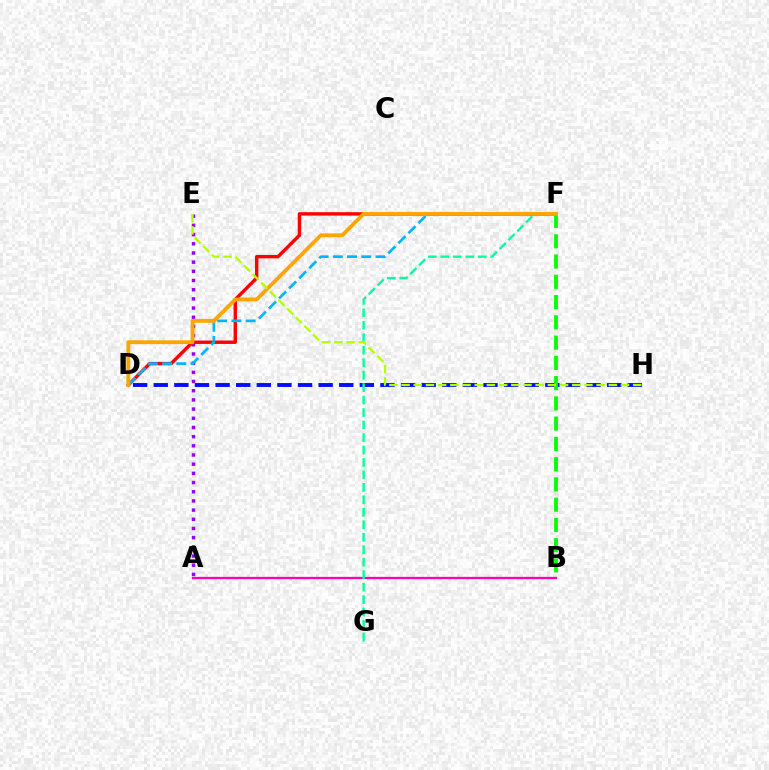{('D', 'H'): [{'color': '#0010ff', 'line_style': 'dashed', 'thickness': 2.8}], ('A', 'B'): [{'color': '#ff00bd', 'line_style': 'solid', 'thickness': 1.65}], ('A', 'E'): [{'color': '#9b00ff', 'line_style': 'dotted', 'thickness': 2.5}], ('D', 'F'): [{'color': '#ff0000', 'line_style': 'solid', 'thickness': 2.45}, {'color': '#00b5ff', 'line_style': 'dashed', 'thickness': 1.93}, {'color': '#ffa500', 'line_style': 'solid', 'thickness': 2.75}], ('B', 'F'): [{'color': '#08ff00', 'line_style': 'dashed', 'thickness': 2.75}], ('F', 'G'): [{'color': '#00ff9d', 'line_style': 'dashed', 'thickness': 1.69}], ('E', 'H'): [{'color': '#b3ff00', 'line_style': 'dashed', 'thickness': 1.66}]}